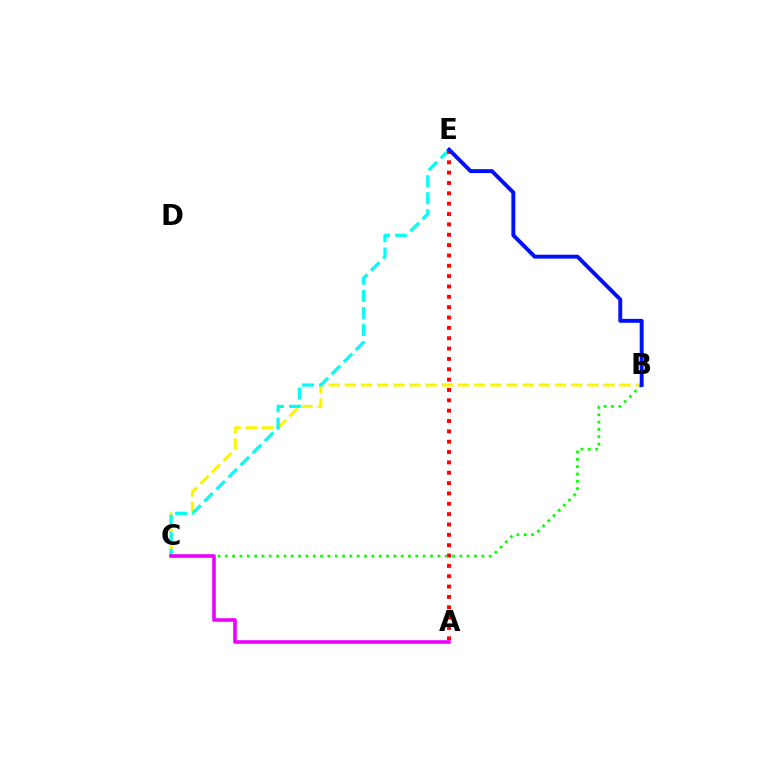{('B', 'C'): [{'color': '#fcf500', 'line_style': 'dashed', 'thickness': 2.2}, {'color': '#08ff00', 'line_style': 'dotted', 'thickness': 1.99}], ('C', 'E'): [{'color': '#00fff6', 'line_style': 'dashed', 'thickness': 2.32}], ('A', 'E'): [{'color': '#ff0000', 'line_style': 'dotted', 'thickness': 2.81}], ('A', 'C'): [{'color': '#ee00ff', 'line_style': 'solid', 'thickness': 2.59}], ('B', 'E'): [{'color': '#0010ff', 'line_style': 'solid', 'thickness': 2.82}]}